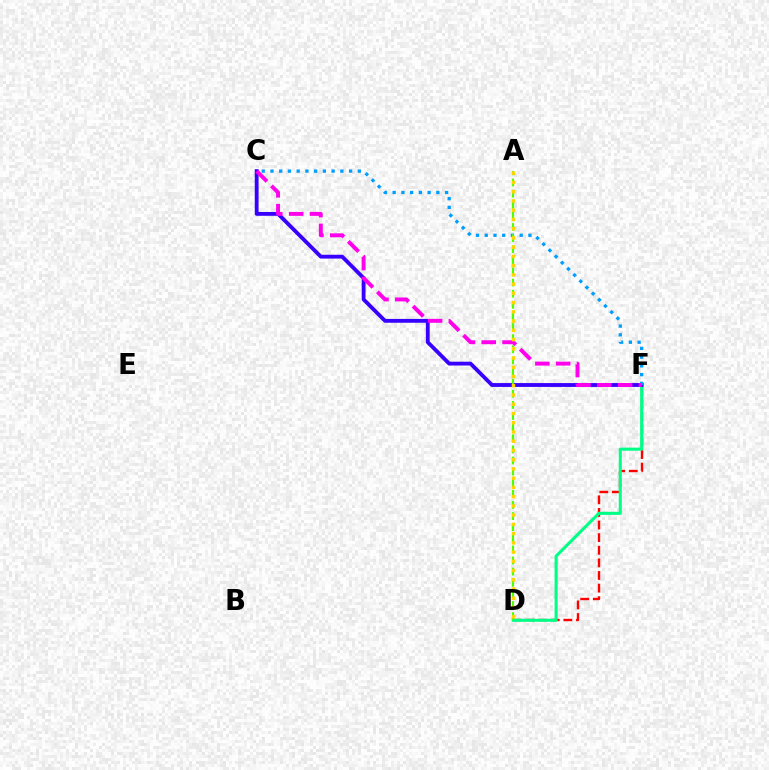{('D', 'F'): [{'color': '#ff0000', 'line_style': 'dashed', 'thickness': 1.71}, {'color': '#00ff86', 'line_style': 'solid', 'thickness': 2.21}], ('C', 'F'): [{'color': '#3700ff', 'line_style': 'solid', 'thickness': 2.76}, {'color': '#009eff', 'line_style': 'dotted', 'thickness': 2.37}, {'color': '#ff00ed', 'line_style': 'dashed', 'thickness': 2.83}], ('A', 'D'): [{'color': '#4fff00', 'line_style': 'dashed', 'thickness': 1.51}, {'color': '#ffd500', 'line_style': 'dotted', 'thickness': 2.51}]}